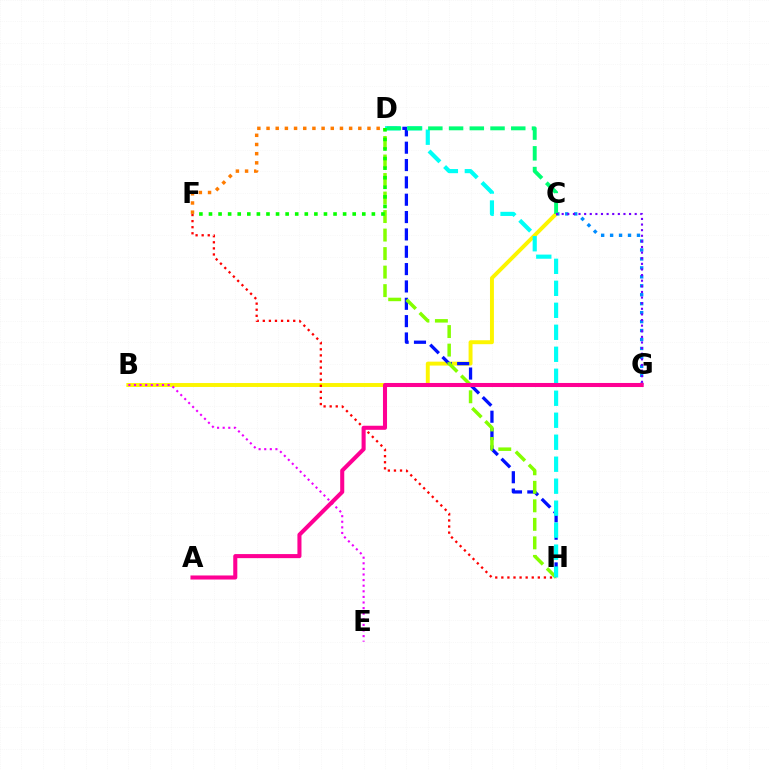{('B', 'C'): [{'color': '#fcf500', 'line_style': 'solid', 'thickness': 2.83}], ('D', 'H'): [{'color': '#0010ff', 'line_style': 'dashed', 'thickness': 2.36}, {'color': '#84ff00', 'line_style': 'dashed', 'thickness': 2.52}, {'color': '#00fff6', 'line_style': 'dashed', 'thickness': 2.99}], ('C', 'G'): [{'color': '#008cff', 'line_style': 'dotted', 'thickness': 2.43}, {'color': '#7200ff', 'line_style': 'dotted', 'thickness': 1.53}], ('C', 'D'): [{'color': '#00ff74', 'line_style': 'dashed', 'thickness': 2.82}], ('F', 'H'): [{'color': '#ff0000', 'line_style': 'dotted', 'thickness': 1.65}], ('D', 'F'): [{'color': '#ff7c00', 'line_style': 'dotted', 'thickness': 2.49}, {'color': '#08ff00', 'line_style': 'dotted', 'thickness': 2.6}], ('B', 'E'): [{'color': '#ee00ff', 'line_style': 'dotted', 'thickness': 1.52}], ('A', 'G'): [{'color': '#ff0094', 'line_style': 'solid', 'thickness': 2.93}]}